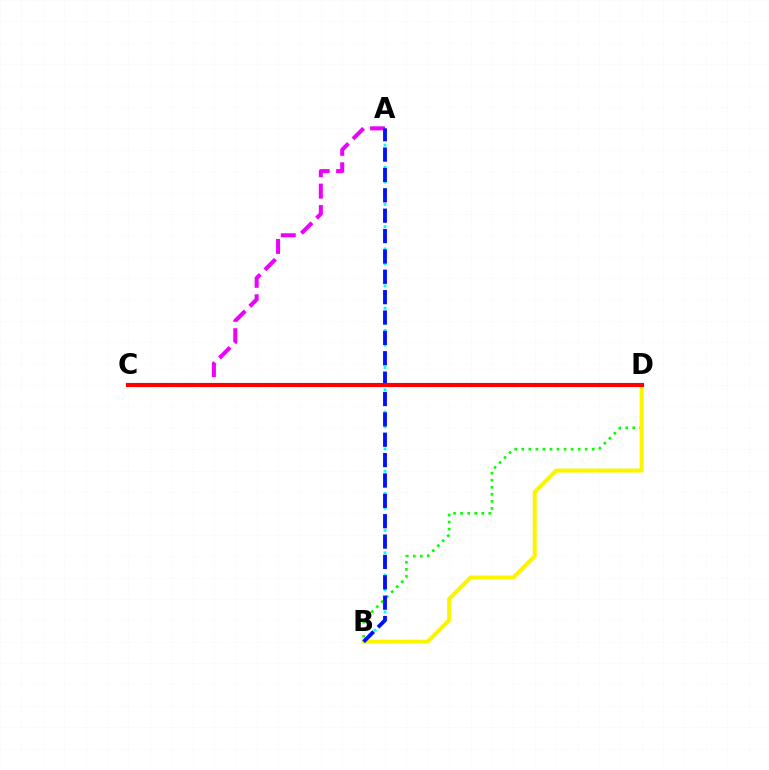{('A', 'C'): [{'color': '#ee00ff', 'line_style': 'dashed', 'thickness': 2.91}], ('B', 'D'): [{'color': '#08ff00', 'line_style': 'dotted', 'thickness': 1.92}, {'color': '#fcf500', 'line_style': 'solid', 'thickness': 2.92}], ('A', 'B'): [{'color': '#00fff6', 'line_style': 'dotted', 'thickness': 2.01}, {'color': '#0010ff', 'line_style': 'dashed', 'thickness': 2.77}], ('C', 'D'): [{'color': '#ff0000', 'line_style': 'solid', 'thickness': 2.97}]}